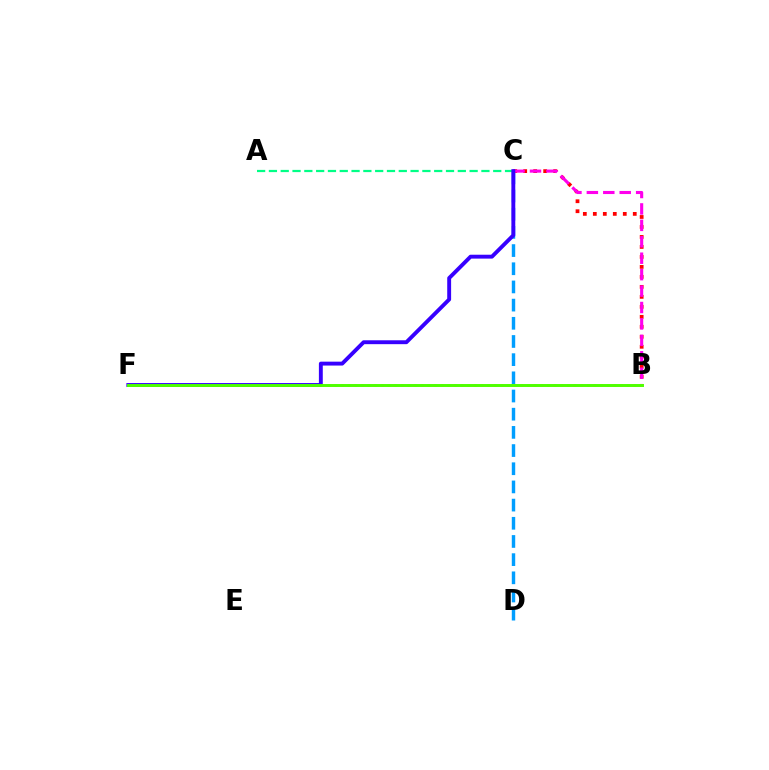{('C', 'D'): [{'color': '#009eff', 'line_style': 'dashed', 'thickness': 2.47}], ('B', 'C'): [{'color': '#ff0000', 'line_style': 'dotted', 'thickness': 2.71}, {'color': '#ff00ed', 'line_style': 'dashed', 'thickness': 2.23}], ('A', 'C'): [{'color': '#00ff86', 'line_style': 'dashed', 'thickness': 1.6}], ('B', 'F'): [{'color': '#ffd500', 'line_style': 'dotted', 'thickness': 1.81}, {'color': '#4fff00', 'line_style': 'solid', 'thickness': 2.12}], ('C', 'F'): [{'color': '#3700ff', 'line_style': 'solid', 'thickness': 2.8}]}